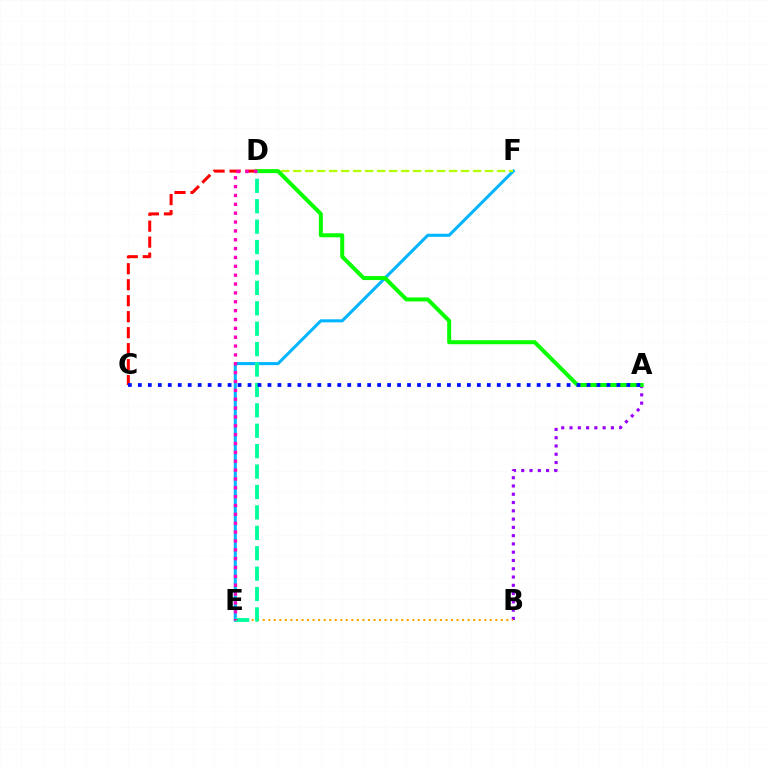{('A', 'B'): [{'color': '#9b00ff', 'line_style': 'dotted', 'thickness': 2.25}], ('E', 'F'): [{'color': '#00b5ff', 'line_style': 'solid', 'thickness': 2.2}], ('D', 'F'): [{'color': '#b3ff00', 'line_style': 'dashed', 'thickness': 1.63}], ('B', 'E'): [{'color': '#ffa500', 'line_style': 'dotted', 'thickness': 1.5}], ('A', 'D'): [{'color': '#08ff00', 'line_style': 'solid', 'thickness': 2.88}], ('D', 'E'): [{'color': '#00ff9d', 'line_style': 'dashed', 'thickness': 2.77}, {'color': '#ff00bd', 'line_style': 'dotted', 'thickness': 2.41}], ('C', 'D'): [{'color': '#ff0000', 'line_style': 'dashed', 'thickness': 2.17}], ('A', 'C'): [{'color': '#0010ff', 'line_style': 'dotted', 'thickness': 2.71}]}